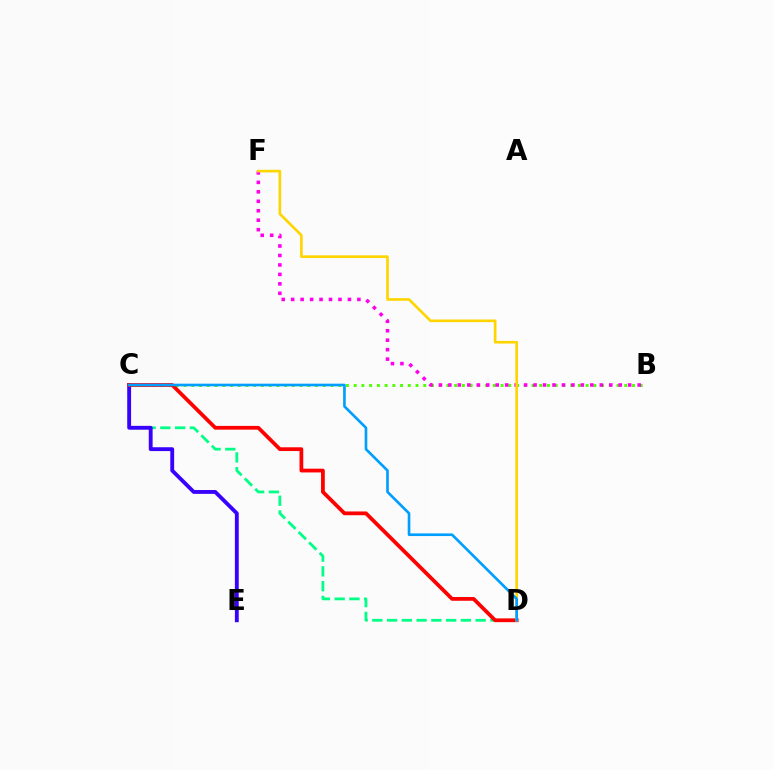{('B', 'C'): [{'color': '#4fff00', 'line_style': 'dotted', 'thickness': 2.1}], ('C', 'D'): [{'color': '#00ff86', 'line_style': 'dashed', 'thickness': 2.01}, {'color': '#ff0000', 'line_style': 'solid', 'thickness': 2.71}, {'color': '#009eff', 'line_style': 'solid', 'thickness': 1.91}], ('C', 'E'): [{'color': '#3700ff', 'line_style': 'solid', 'thickness': 2.76}], ('B', 'F'): [{'color': '#ff00ed', 'line_style': 'dotted', 'thickness': 2.57}], ('D', 'F'): [{'color': '#ffd500', 'line_style': 'solid', 'thickness': 1.91}]}